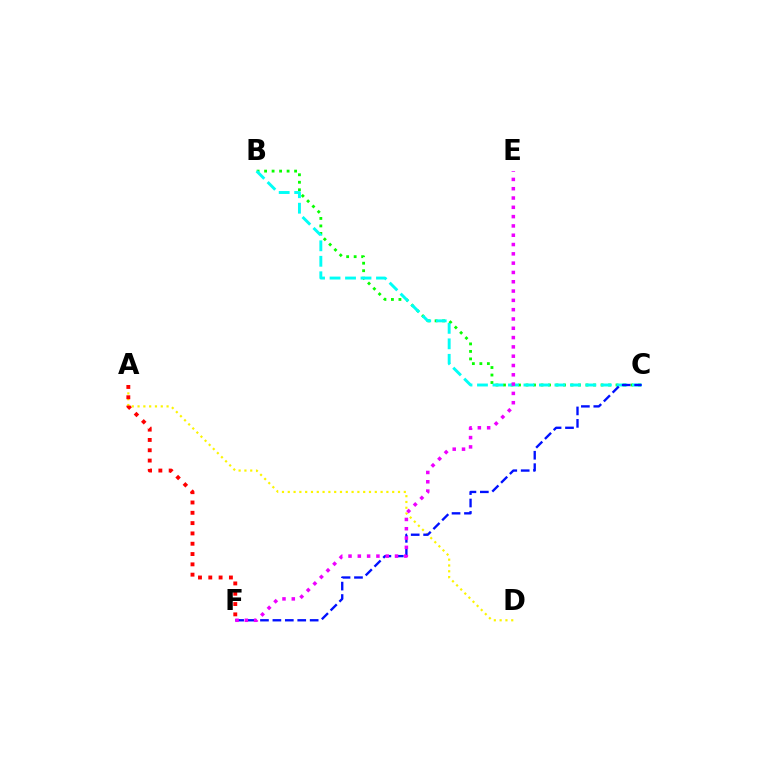{('A', 'D'): [{'color': '#fcf500', 'line_style': 'dotted', 'thickness': 1.58}], ('B', 'C'): [{'color': '#08ff00', 'line_style': 'dotted', 'thickness': 2.04}, {'color': '#00fff6', 'line_style': 'dashed', 'thickness': 2.1}], ('C', 'F'): [{'color': '#0010ff', 'line_style': 'dashed', 'thickness': 1.69}], ('A', 'F'): [{'color': '#ff0000', 'line_style': 'dotted', 'thickness': 2.8}], ('E', 'F'): [{'color': '#ee00ff', 'line_style': 'dotted', 'thickness': 2.53}]}